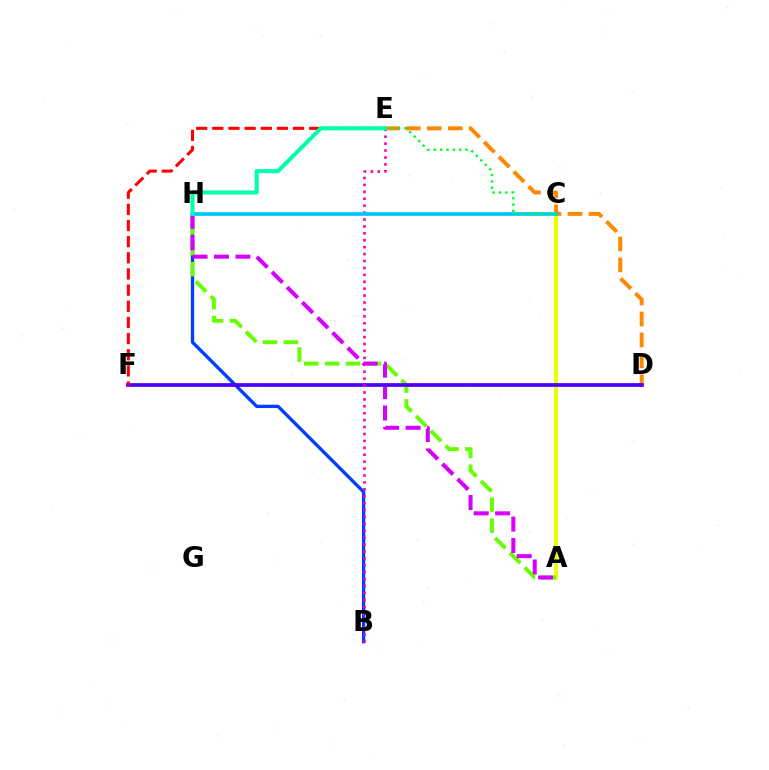{('B', 'H'): [{'color': '#003fff', 'line_style': 'solid', 'thickness': 2.4}], ('A', 'C'): [{'color': '#eeff00', 'line_style': 'solid', 'thickness': 2.92}], ('A', 'H'): [{'color': '#66ff00', 'line_style': 'dashed', 'thickness': 2.84}, {'color': '#d600ff', 'line_style': 'dashed', 'thickness': 2.91}], ('D', 'E'): [{'color': '#ff8800', 'line_style': 'dashed', 'thickness': 2.85}], ('D', 'F'): [{'color': '#4f00ff', 'line_style': 'solid', 'thickness': 2.69}], ('B', 'E'): [{'color': '#ff00a0', 'line_style': 'dotted', 'thickness': 1.88}], ('C', 'H'): [{'color': '#00c7ff', 'line_style': 'solid', 'thickness': 2.65}], ('C', 'E'): [{'color': '#00ff27', 'line_style': 'dotted', 'thickness': 1.73}], ('E', 'F'): [{'color': '#ff0000', 'line_style': 'dashed', 'thickness': 2.19}], ('E', 'H'): [{'color': '#00ffaf', 'line_style': 'solid', 'thickness': 2.94}]}